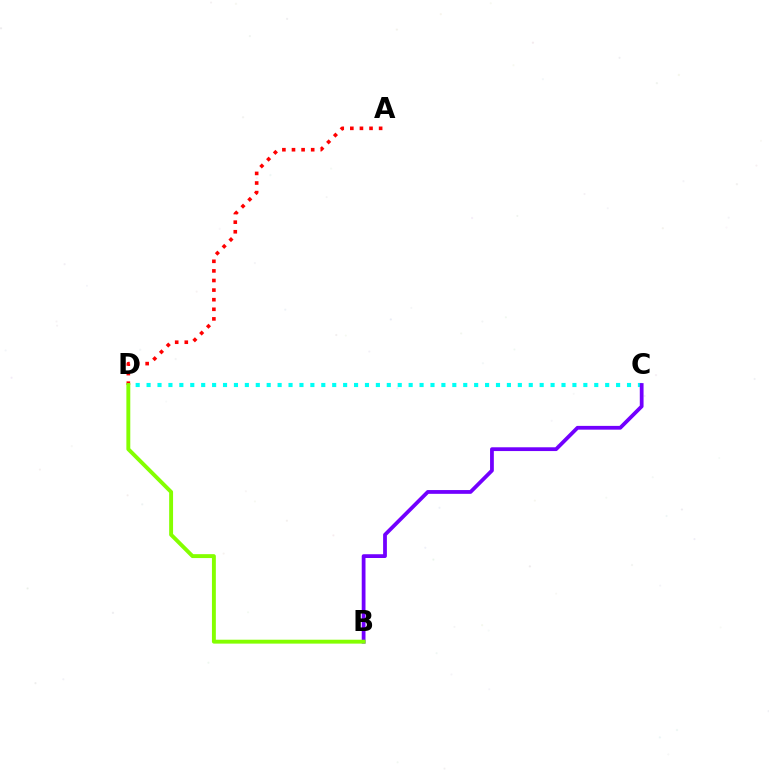{('C', 'D'): [{'color': '#00fff6', 'line_style': 'dotted', 'thickness': 2.97}], ('B', 'C'): [{'color': '#7200ff', 'line_style': 'solid', 'thickness': 2.72}], ('A', 'D'): [{'color': '#ff0000', 'line_style': 'dotted', 'thickness': 2.61}], ('B', 'D'): [{'color': '#84ff00', 'line_style': 'solid', 'thickness': 2.81}]}